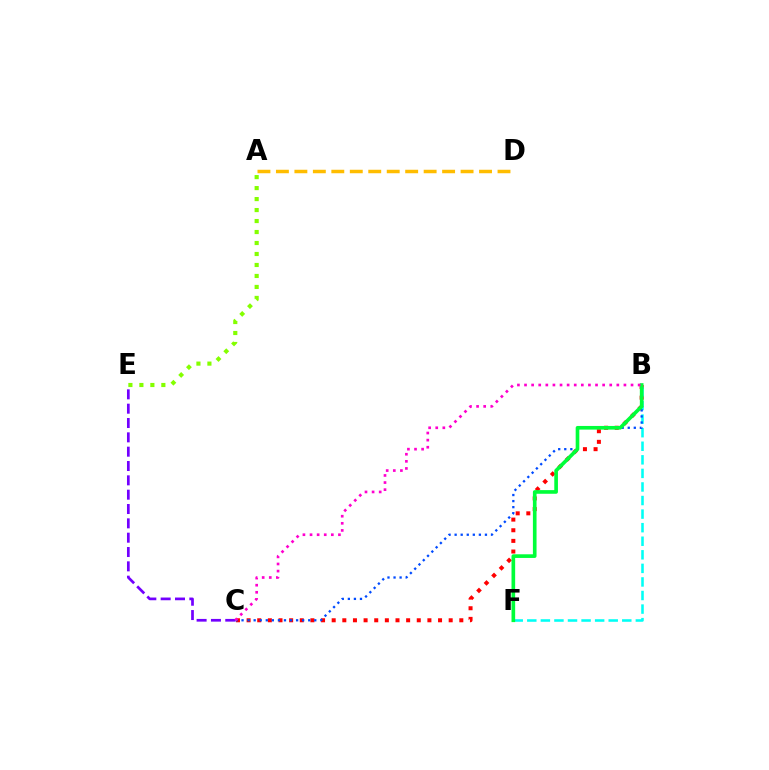{('B', 'C'): [{'color': '#ff0000', 'line_style': 'dotted', 'thickness': 2.89}, {'color': '#004bff', 'line_style': 'dotted', 'thickness': 1.65}, {'color': '#ff00cf', 'line_style': 'dotted', 'thickness': 1.93}], ('C', 'E'): [{'color': '#7200ff', 'line_style': 'dashed', 'thickness': 1.95}], ('B', 'F'): [{'color': '#00fff6', 'line_style': 'dashed', 'thickness': 1.84}, {'color': '#00ff39', 'line_style': 'solid', 'thickness': 2.63}], ('A', 'E'): [{'color': '#84ff00', 'line_style': 'dotted', 'thickness': 2.98}], ('A', 'D'): [{'color': '#ffbd00', 'line_style': 'dashed', 'thickness': 2.51}]}